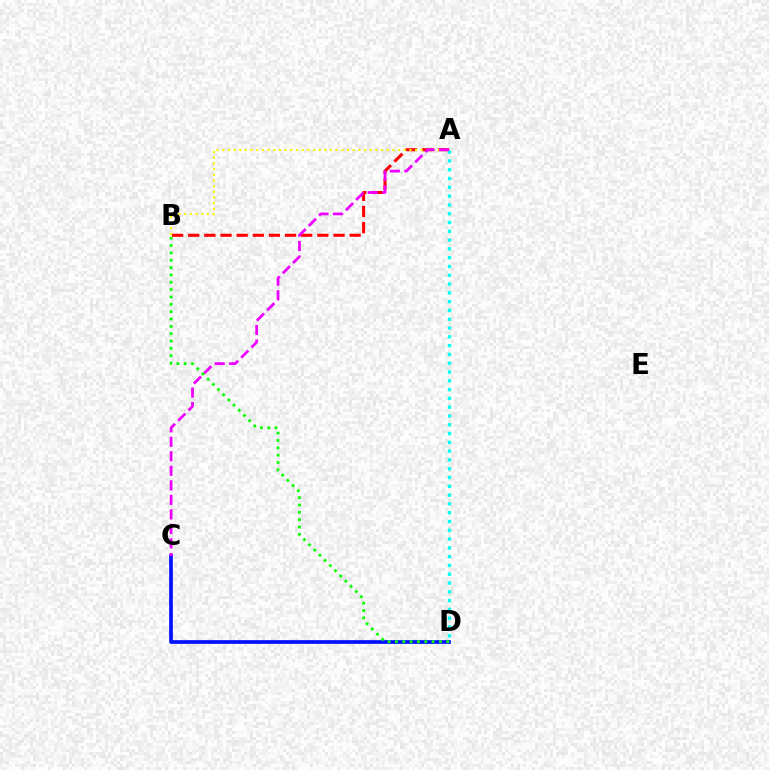{('C', 'D'): [{'color': '#0010ff', 'line_style': 'solid', 'thickness': 2.66}], ('A', 'B'): [{'color': '#ff0000', 'line_style': 'dashed', 'thickness': 2.19}, {'color': '#fcf500', 'line_style': 'dotted', 'thickness': 1.54}], ('A', 'D'): [{'color': '#00fff6', 'line_style': 'dotted', 'thickness': 2.39}], ('A', 'C'): [{'color': '#ee00ff', 'line_style': 'dashed', 'thickness': 1.97}], ('B', 'D'): [{'color': '#08ff00', 'line_style': 'dotted', 'thickness': 1.99}]}